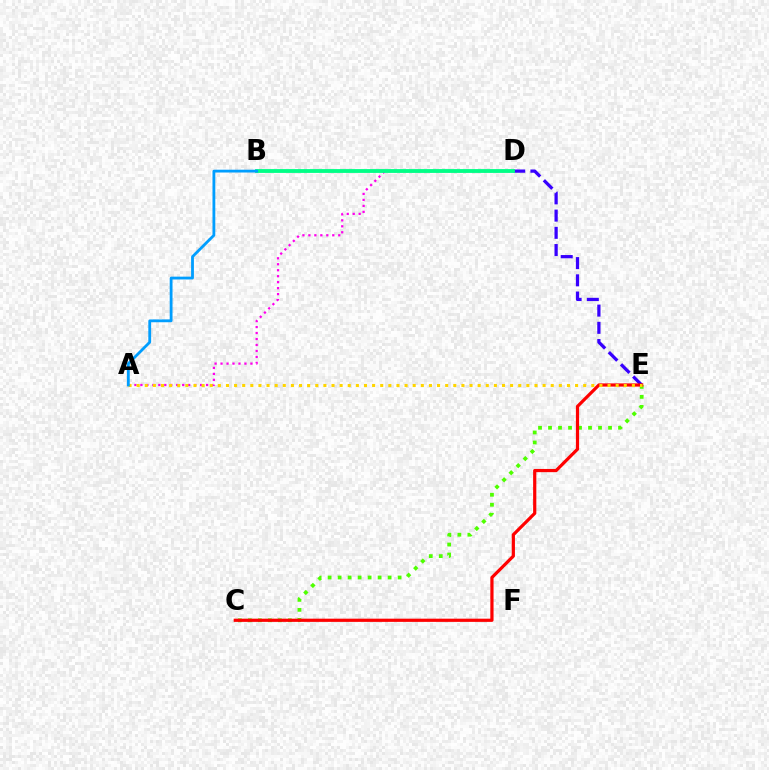{('D', 'E'): [{'color': '#3700ff', 'line_style': 'dashed', 'thickness': 2.34}], ('C', 'E'): [{'color': '#4fff00', 'line_style': 'dotted', 'thickness': 2.72}, {'color': '#ff0000', 'line_style': 'solid', 'thickness': 2.31}], ('A', 'D'): [{'color': '#ff00ed', 'line_style': 'dotted', 'thickness': 1.62}], ('B', 'D'): [{'color': '#00ff86', 'line_style': 'solid', 'thickness': 2.76}], ('A', 'E'): [{'color': '#ffd500', 'line_style': 'dotted', 'thickness': 2.21}], ('A', 'B'): [{'color': '#009eff', 'line_style': 'solid', 'thickness': 2.02}]}